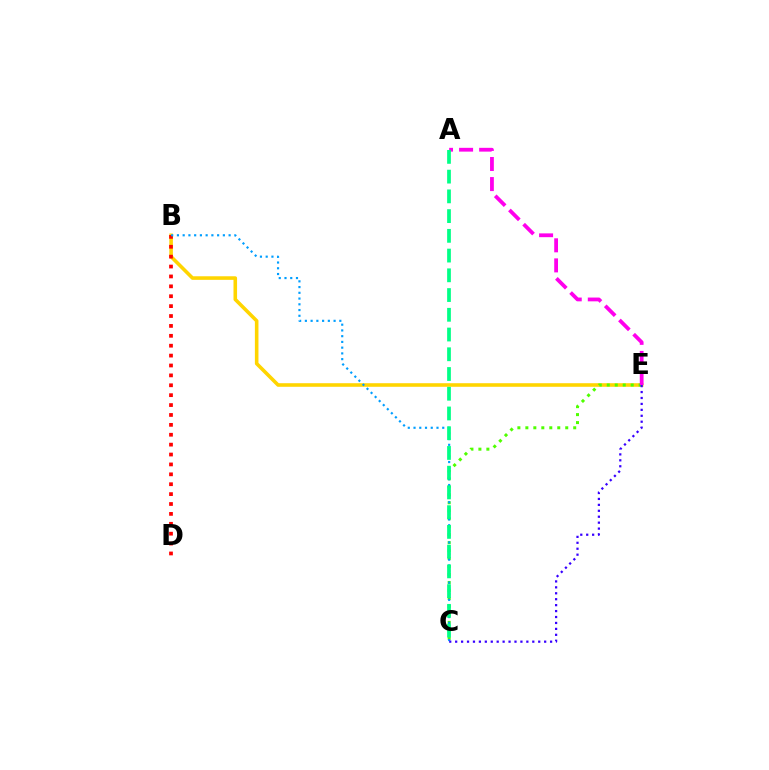{('B', 'E'): [{'color': '#ffd500', 'line_style': 'solid', 'thickness': 2.58}], ('C', 'E'): [{'color': '#4fff00', 'line_style': 'dotted', 'thickness': 2.17}, {'color': '#3700ff', 'line_style': 'dotted', 'thickness': 1.61}], ('B', 'D'): [{'color': '#ff0000', 'line_style': 'dotted', 'thickness': 2.69}], ('B', 'C'): [{'color': '#009eff', 'line_style': 'dotted', 'thickness': 1.56}], ('A', 'E'): [{'color': '#ff00ed', 'line_style': 'dashed', 'thickness': 2.73}], ('A', 'C'): [{'color': '#00ff86', 'line_style': 'dashed', 'thickness': 2.68}]}